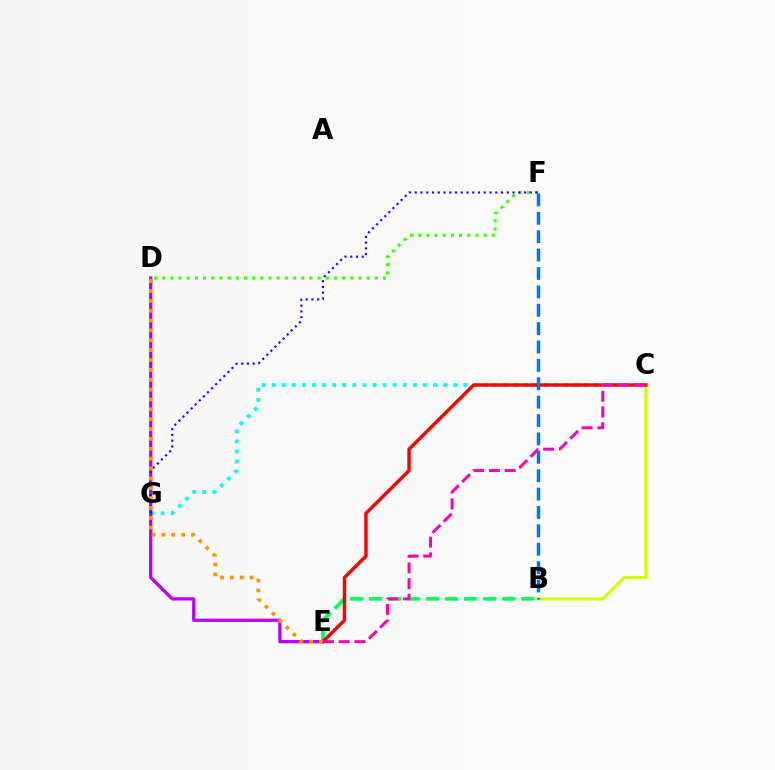{('B', 'E'): [{'color': '#00ff5c', 'line_style': 'dashed', 'thickness': 2.59}], ('D', 'F'): [{'color': '#3dff00', 'line_style': 'dotted', 'thickness': 2.22}], ('B', 'C'): [{'color': '#d1ff00', 'line_style': 'solid', 'thickness': 2.2}], ('C', 'G'): [{'color': '#00fff6', 'line_style': 'dotted', 'thickness': 2.74}], ('D', 'E'): [{'color': '#b900ff', 'line_style': 'solid', 'thickness': 2.36}, {'color': '#ff9400', 'line_style': 'dotted', 'thickness': 2.68}], ('F', 'G'): [{'color': '#2500ff', 'line_style': 'dotted', 'thickness': 1.56}], ('C', 'E'): [{'color': '#ff0000', 'line_style': 'solid', 'thickness': 2.46}, {'color': '#ff00ac', 'line_style': 'dashed', 'thickness': 2.14}], ('B', 'F'): [{'color': '#0074ff', 'line_style': 'dashed', 'thickness': 2.5}]}